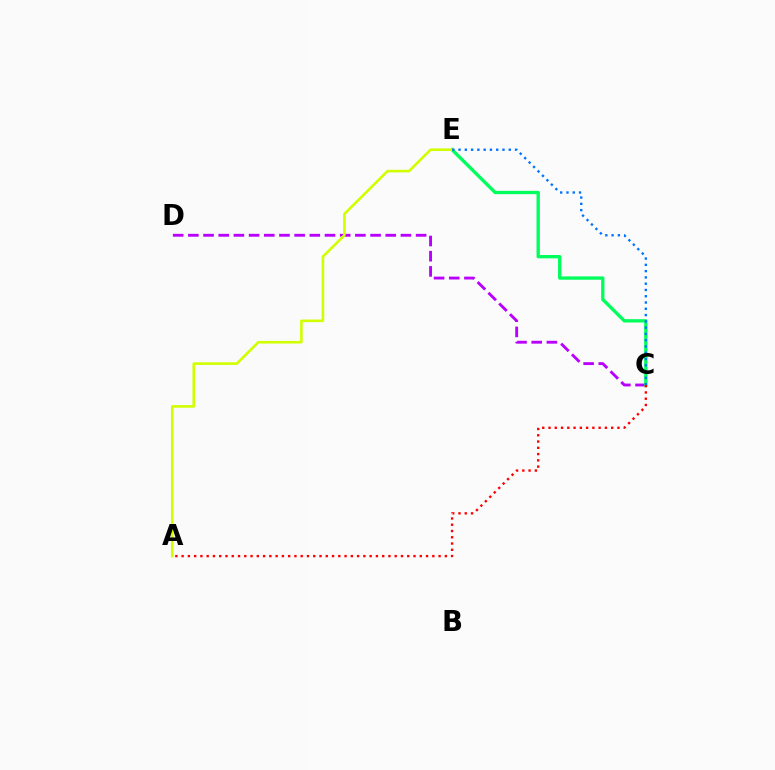{('C', 'D'): [{'color': '#b900ff', 'line_style': 'dashed', 'thickness': 2.06}], ('C', 'E'): [{'color': '#00ff5c', 'line_style': 'solid', 'thickness': 2.4}, {'color': '#0074ff', 'line_style': 'dotted', 'thickness': 1.71}], ('A', 'E'): [{'color': '#d1ff00', 'line_style': 'solid', 'thickness': 1.87}], ('A', 'C'): [{'color': '#ff0000', 'line_style': 'dotted', 'thickness': 1.7}]}